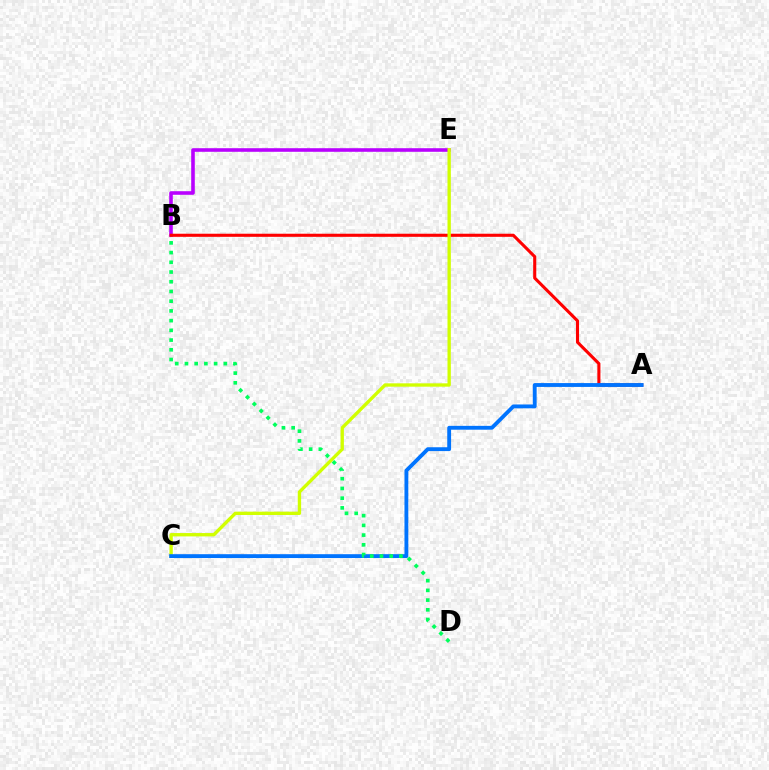{('B', 'E'): [{'color': '#b900ff', 'line_style': 'solid', 'thickness': 2.58}], ('A', 'B'): [{'color': '#ff0000', 'line_style': 'solid', 'thickness': 2.23}], ('C', 'E'): [{'color': '#d1ff00', 'line_style': 'solid', 'thickness': 2.41}], ('A', 'C'): [{'color': '#0074ff', 'line_style': 'solid', 'thickness': 2.77}], ('B', 'D'): [{'color': '#00ff5c', 'line_style': 'dotted', 'thickness': 2.64}]}